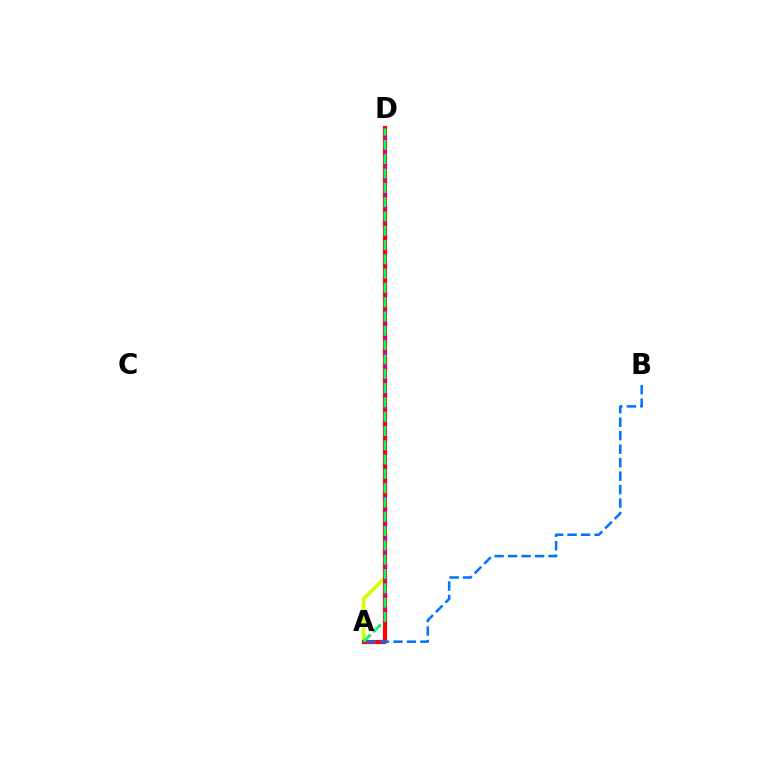{('A', 'D'): [{'color': '#d1ff00', 'line_style': 'solid', 'thickness': 2.58}, {'color': '#ff0000', 'line_style': 'solid', 'thickness': 3.0}, {'color': '#b900ff', 'line_style': 'dotted', 'thickness': 1.88}, {'color': '#00ff5c', 'line_style': 'dashed', 'thickness': 1.94}], ('A', 'B'): [{'color': '#0074ff', 'line_style': 'dashed', 'thickness': 1.83}]}